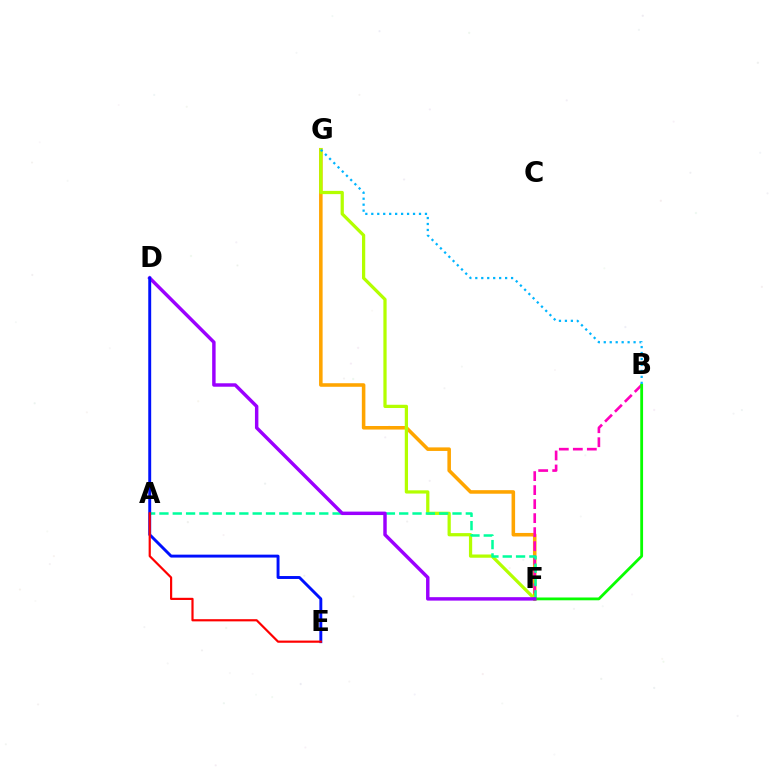{('F', 'G'): [{'color': '#ffa500', 'line_style': 'solid', 'thickness': 2.56}, {'color': '#b3ff00', 'line_style': 'solid', 'thickness': 2.33}], ('B', 'F'): [{'color': '#ff00bd', 'line_style': 'dashed', 'thickness': 1.9}, {'color': '#08ff00', 'line_style': 'solid', 'thickness': 2.02}], ('A', 'F'): [{'color': '#00ff9d', 'line_style': 'dashed', 'thickness': 1.81}], ('B', 'G'): [{'color': '#00b5ff', 'line_style': 'dotted', 'thickness': 1.62}], ('D', 'F'): [{'color': '#9b00ff', 'line_style': 'solid', 'thickness': 2.48}], ('D', 'E'): [{'color': '#0010ff', 'line_style': 'solid', 'thickness': 2.1}], ('A', 'E'): [{'color': '#ff0000', 'line_style': 'solid', 'thickness': 1.57}]}